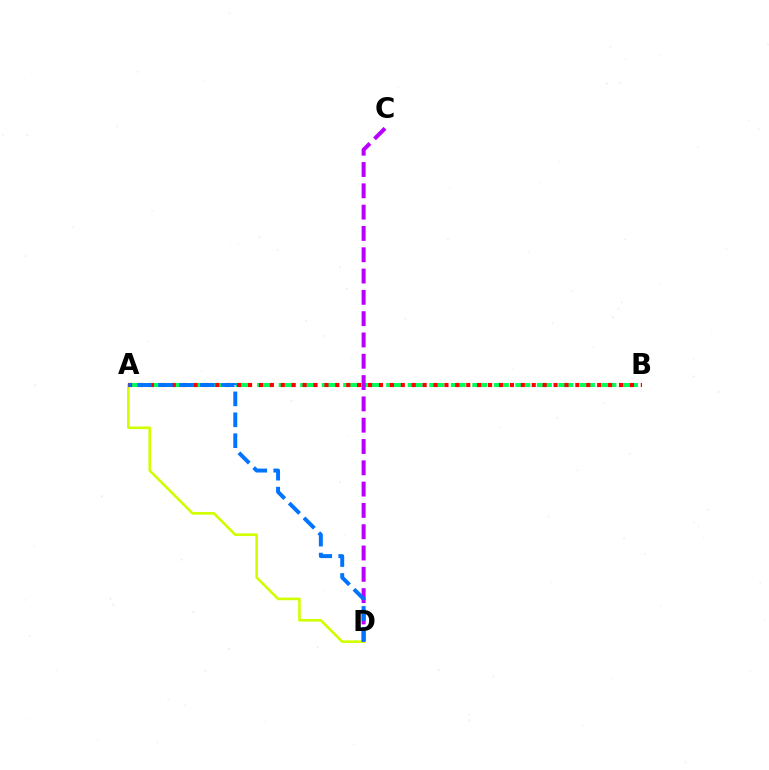{('A', 'B'): [{'color': '#00ff5c', 'line_style': 'dashed', 'thickness': 2.92}, {'color': '#ff0000', 'line_style': 'dotted', 'thickness': 2.96}], ('A', 'D'): [{'color': '#d1ff00', 'line_style': 'solid', 'thickness': 1.9}, {'color': '#0074ff', 'line_style': 'dashed', 'thickness': 2.84}], ('C', 'D'): [{'color': '#b900ff', 'line_style': 'dashed', 'thickness': 2.89}]}